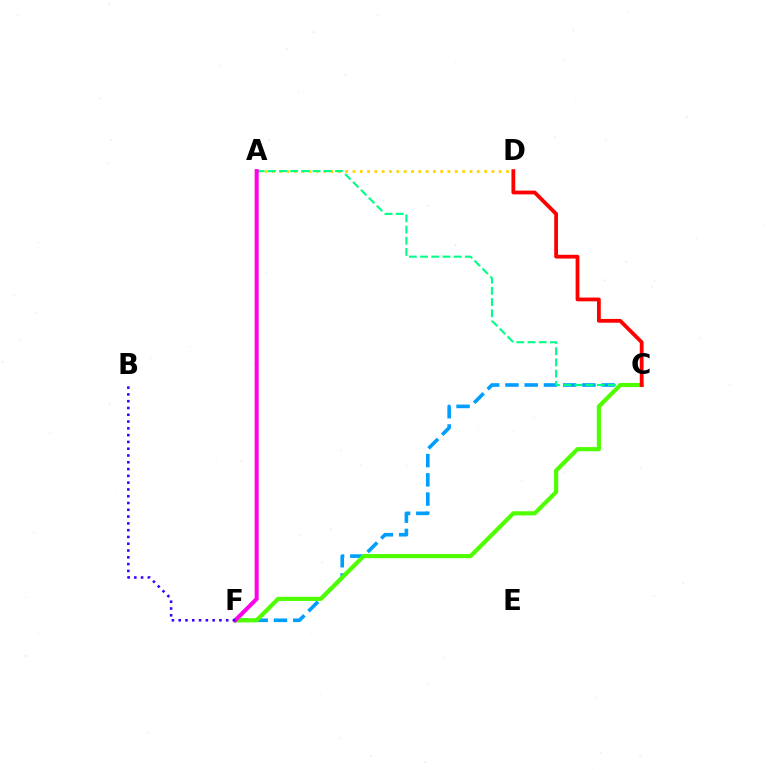{('A', 'D'): [{'color': '#ffd500', 'line_style': 'dotted', 'thickness': 1.99}], ('C', 'F'): [{'color': '#009eff', 'line_style': 'dashed', 'thickness': 2.61}, {'color': '#4fff00', 'line_style': 'solid', 'thickness': 2.99}], ('A', 'C'): [{'color': '#00ff86', 'line_style': 'dashed', 'thickness': 1.52}], ('A', 'F'): [{'color': '#ff00ed', 'line_style': 'solid', 'thickness': 2.9}], ('B', 'F'): [{'color': '#3700ff', 'line_style': 'dotted', 'thickness': 1.84}], ('C', 'D'): [{'color': '#ff0000', 'line_style': 'solid', 'thickness': 2.73}]}